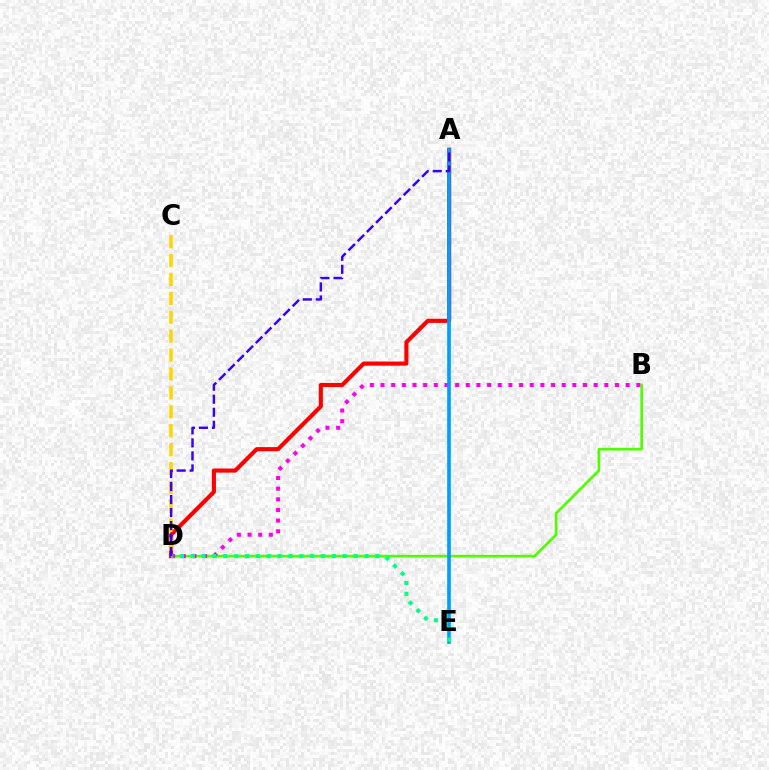{('B', 'D'): [{'color': '#4fff00', 'line_style': 'solid', 'thickness': 1.92}, {'color': '#ff00ed', 'line_style': 'dotted', 'thickness': 2.9}], ('A', 'D'): [{'color': '#ff0000', 'line_style': 'solid', 'thickness': 2.96}, {'color': '#3700ff', 'line_style': 'dashed', 'thickness': 1.77}], ('A', 'E'): [{'color': '#009eff', 'line_style': 'solid', 'thickness': 2.63}], ('D', 'E'): [{'color': '#00ff86', 'line_style': 'dotted', 'thickness': 2.95}], ('C', 'D'): [{'color': '#ffd500', 'line_style': 'dashed', 'thickness': 2.57}]}